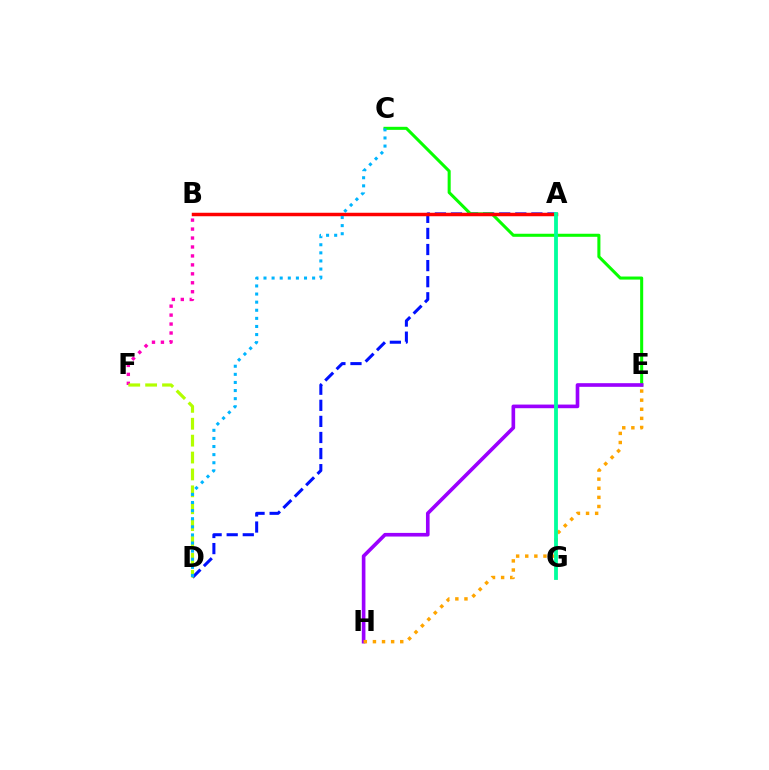{('B', 'F'): [{'color': '#ff00bd', 'line_style': 'dotted', 'thickness': 2.43}], ('A', 'D'): [{'color': '#0010ff', 'line_style': 'dashed', 'thickness': 2.18}], ('C', 'E'): [{'color': '#08ff00', 'line_style': 'solid', 'thickness': 2.2}], ('D', 'F'): [{'color': '#b3ff00', 'line_style': 'dashed', 'thickness': 2.3}], ('A', 'B'): [{'color': '#ff0000', 'line_style': 'solid', 'thickness': 2.5}], ('E', 'H'): [{'color': '#9b00ff', 'line_style': 'solid', 'thickness': 2.62}, {'color': '#ffa500', 'line_style': 'dotted', 'thickness': 2.47}], ('C', 'D'): [{'color': '#00b5ff', 'line_style': 'dotted', 'thickness': 2.2}], ('A', 'G'): [{'color': '#00ff9d', 'line_style': 'solid', 'thickness': 2.74}]}